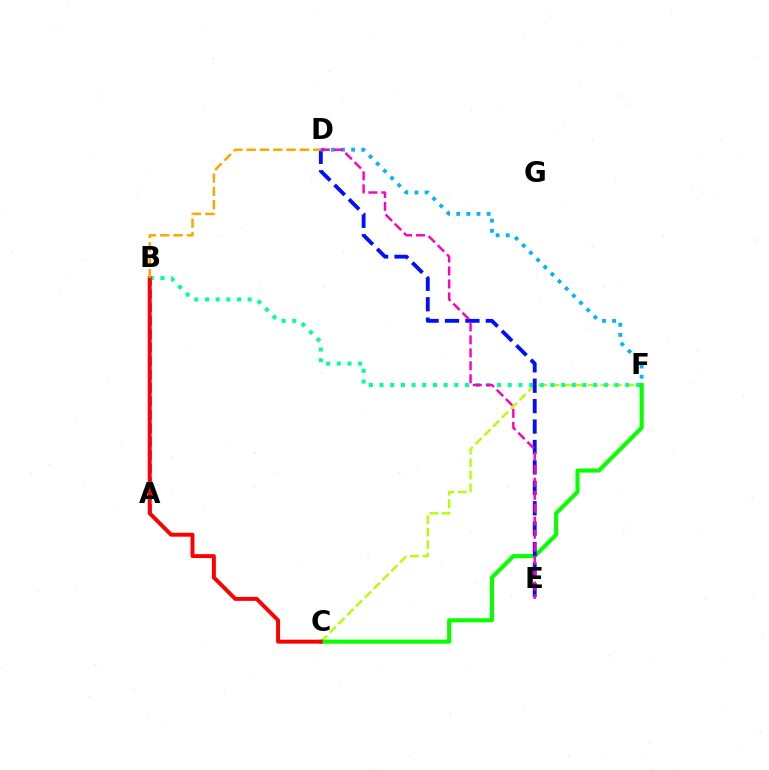{('C', 'F'): [{'color': '#b3ff00', 'line_style': 'dashed', 'thickness': 1.69}, {'color': '#08ff00', 'line_style': 'solid', 'thickness': 2.95}], ('A', 'B'): [{'color': '#9b00ff', 'line_style': 'dashed', 'thickness': 1.82}], ('B', 'F'): [{'color': '#00ff9d', 'line_style': 'dotted', 'thickness': 2.9}], ('B', 'C'): [{'color': '#ff0000', 'line_style': 'solid', 'thickness': 2.83}], ('D', 'E'): [{'color': '#0010ff', 'line_style': 'dashed', 'thickness': 2.77}, {'color': '#ff00bd', 'line_style': 'dashed', 'thickness': 1.76}], ('D', 'F'): [{'color': '#00b5ff', 'line_style': 'dotted', 'thickness': 2.75}], ('B', 'D'): [{'color': '#ffa500', 'line_style': 'dashed', 'thickness': 1.81}]}